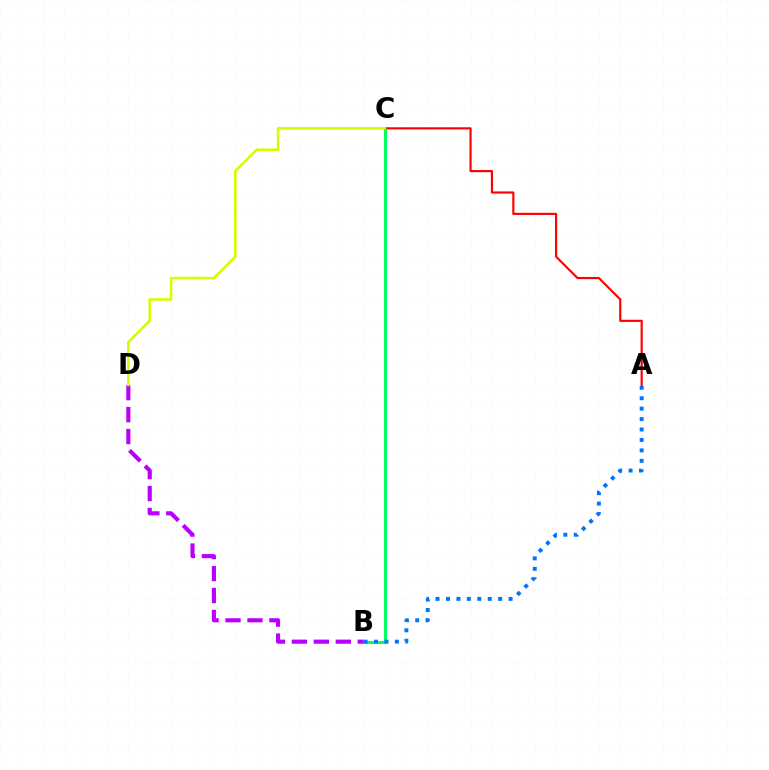{('B', 'C'): [{'color': '#00ff5c', 'line_style': 'solid', 'thickness': 2.14}], ('A', 'C'): [{'color': '#ff0000', 'line_style': 'solid', 'thickness': 1.55}], ('B', 'D'): [{'color': '#b900ff', 'line_style': 'dashed', 'thickness': 2.98}], ('C', 'D'): [{'color': '#d1ff00', 'line_style': 'solid', 'thickness': 1.85}], ('A', 'B'): [{'color': '#0074ff', 'line_style': 'dotted', 'thickness': 2.83}]}